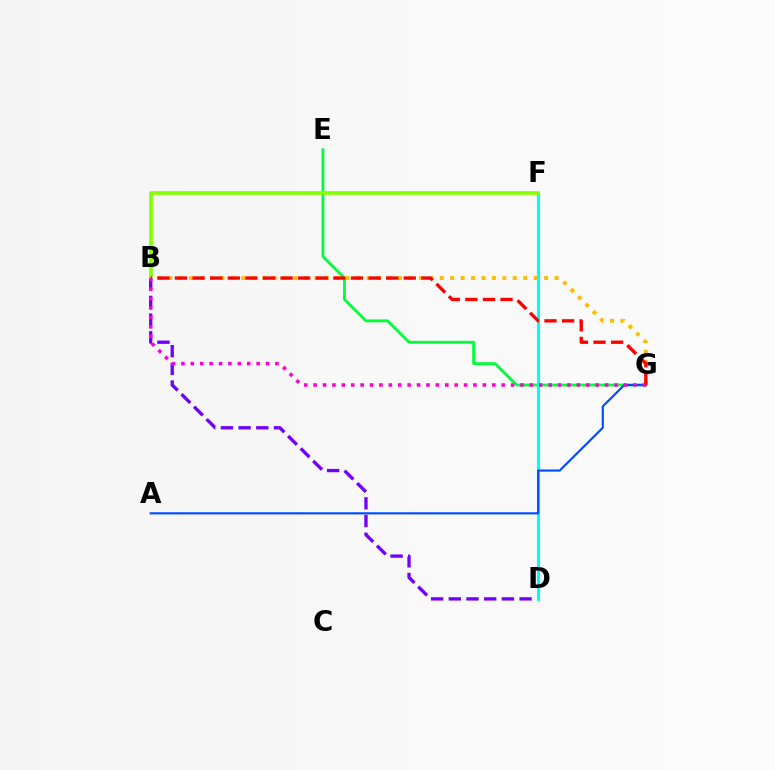{('B', 'D'): [{'color': '#7200ff', 'line_style': 'dashed', 'thickness': 2.4}], ('E', 'G'): [{'color': '#00ff39', 'line_style': 'solid', 'thickness': 2.02}], ('D', 'F'): [{'color': '#00fff6', 'line_style': 'solid', 'thickness': 2.23}], ('B', 'F'): [{'color': '#84ff00', 'line_style': 'solid', 'thickness': 2.61}], ('B', 'G'): [{'color': '#ffbd00', 'line_style': 'dotted', 'thickness': 2.84}, {'color': '#ff0000', 'line_style': 'dashed', 'thickness': 2.39}, {'color': '#ff00cf', 'line_style': 'dotted', 'thickness': 2.55}], ('A', 'G'): [{'color': '#004bff', 'line_style': 'solid', 'thickness': 1.55}]}